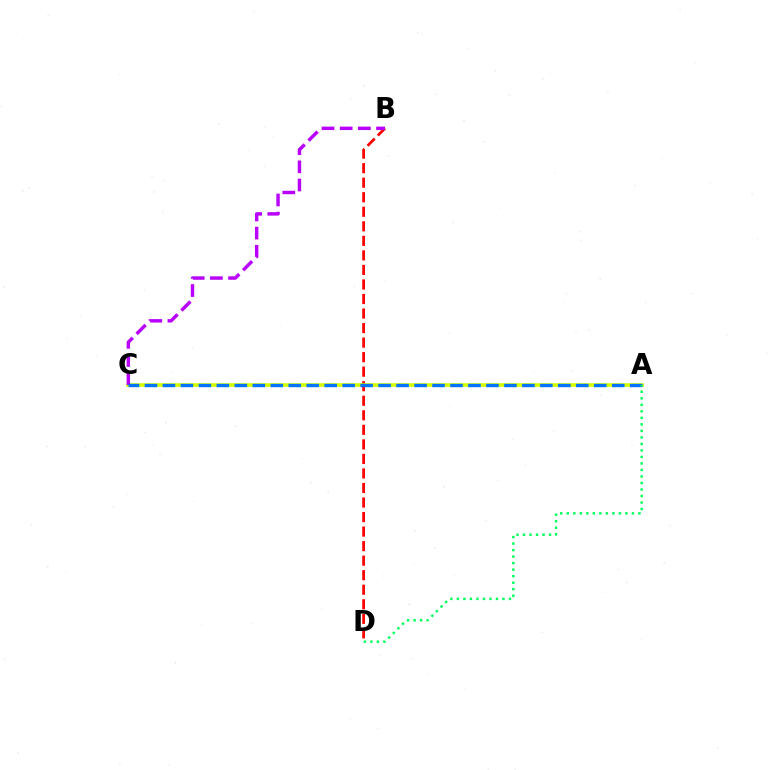{('B', 'D'): [{'color': '#ff0000', 'line_style': 'dashed', 'thickness': 1.97}], ('A', 'C'): [{'color': '#d1ff00', 'line_style': 'solid', 'thickness': 2.61}, {'color': '#0074ff', 'line_style': 'dashed', 'thickness': 2.44}], ('B', 'C'): [{'color': '#b900ff', 'line_style': 'dashed', 'thickness': 2.47}], ('A', 'D'): [{'color': '#00ff5c', 'line_style': 'dotted', 'thickness': 1.77}]}